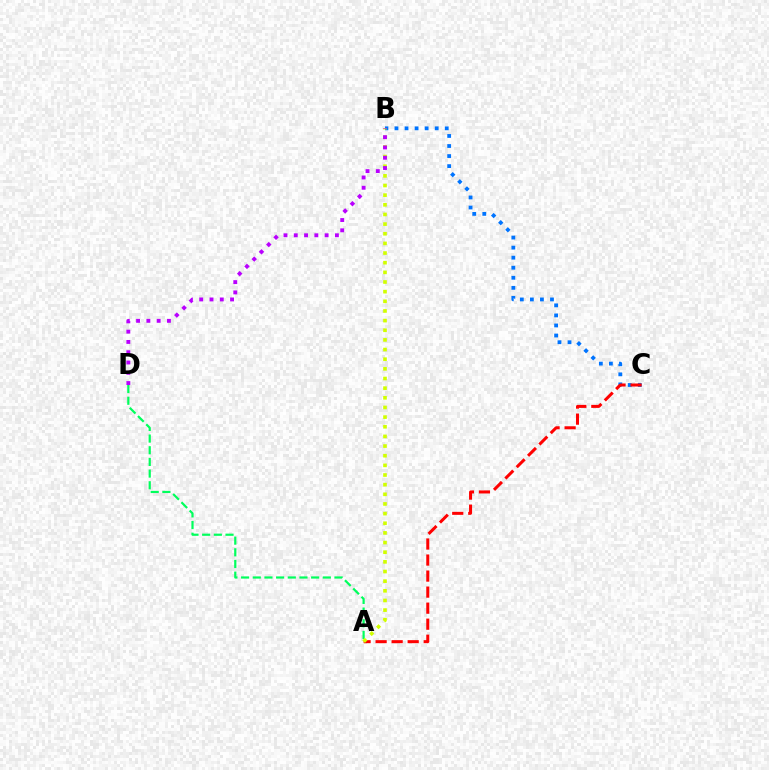{('B', 'C'): [{'color': '#0074ff', 'line_style': 'dotted', 'thickness': 2.73}], ('A', 'D'): [{'color': '#00ff5c', 'line_style': 'dashed', 'thickness': 1.59}], ('A', 'C'): [{'color': '#ff0000', 'line_style': 'dashed', 'thickness': 2.18}], ('A', 'B'): [{'color': '#d1ff00', 'line_style': 'dotted', 'thickness': 2.62}], ('B', 'D'): [{'color': '#b900ff', 'line_style': 'dotted', 'thickness': 2.79}]}